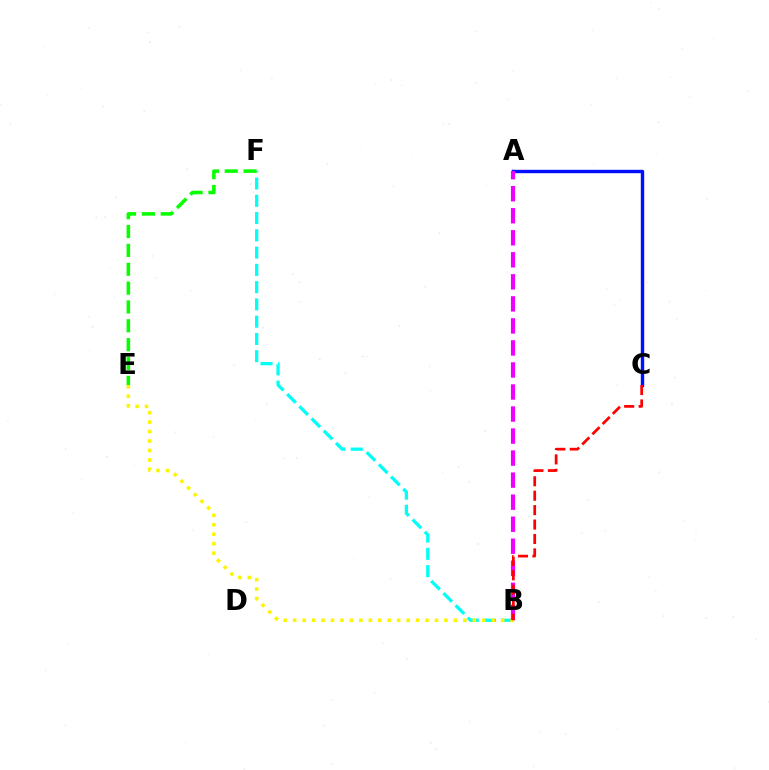{('B', 'F'): [{'color': '#00fff6', 'line_style': 'dashed', 'thickness': 2.35}], ('B', 'E'): [{'color': '#fcf500', 'line_style': 'dotted', 'thickness': 2.57}], ('A', 'C'): [{'color': '#0010ff', 'line_style': 'solid', 'thickness': 2.45}], ('E', 'F'): [{'color': '#08ff00', 'line_style': 'dashed', 'thickness': 2.56}], ('A', 'B'): [{'color': '#ee00ff', 'line_style': 'dashed', 'thickness': 2.99}], ('B', 'C'): [{'color': '#ff0000', 'line_style': 'dashed', 'thickness': 1.96}]}